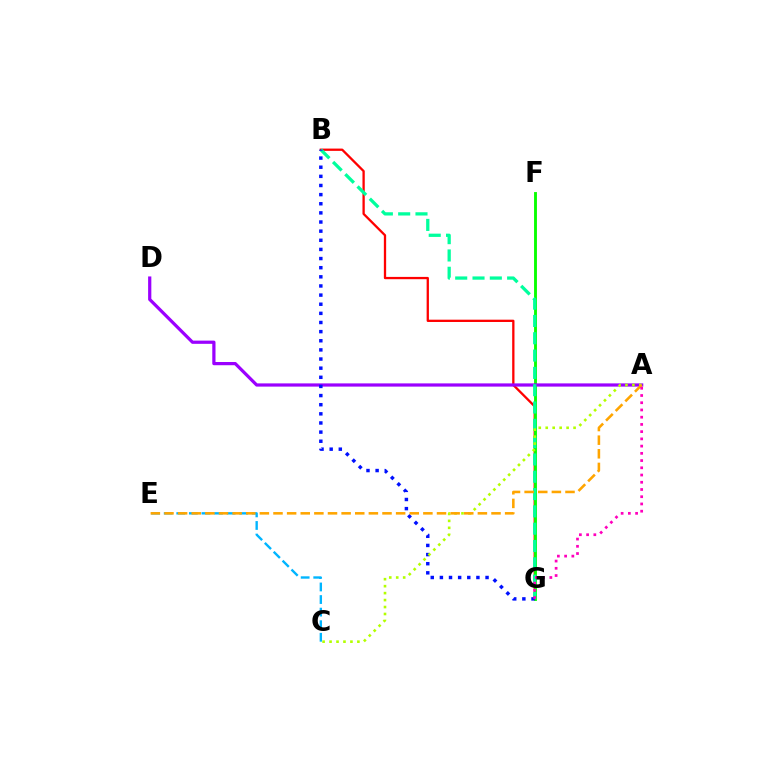{('B', 'G'): [{'color': '#ff0000', 'line_style': 'solid', 'thickness': 1.65}, {'color': '#00ff9d', 'line_style': 'dashed', 'thickness': 2.35}, {'color': '#0010ff', 'line_style': 'dotted', 'thickness': 2.48}], ('C', 'E'): [{'color': '#00b5ff', 'line_style': 'dashed', 'thickness': 1.71}], ('F', 'G'): [{'color': '#08ff00', 'line_style': 'solid', 'thickness': 2.07}], ('A', 'D'): [{'color': '#9b00ff', 'line_style': 'solid', 'thickness': 2.32}], ('A', 'C'): [{'color': '#b3ff00', 'line_style': 'dotted', 'thickness': 1.89}], ('A', 'E'): [{'color': '#ffa500', 'line_style': 'dashed', 'thickness': 1.85}], ('A', 'G'): [{'color': '#ff00bd', 'line_style': 'dotted', 'thickness': 1.96}]}